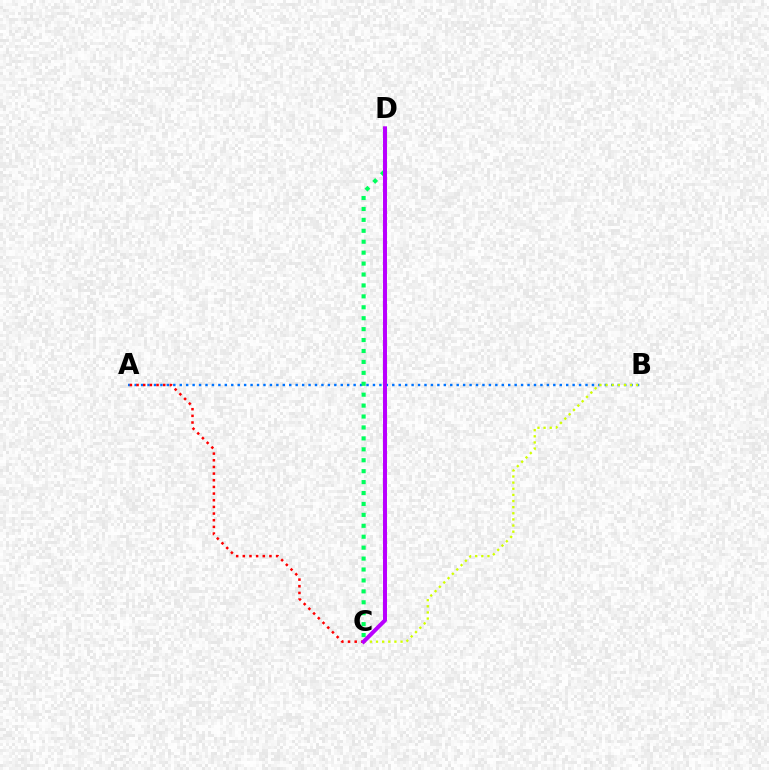{('A', 'B'): [{'color': '#0074ff', 'line_style': 'dotted', 'thickness': 1.75}], ('A', 'C'): [{'color': '#ff0000', 'line_style': 'dotted', 'thickness': 1.81}], ('C', 'D'): [{'color': '#00ff5c', 'line_style': 'dotted', 'thickness': 2.97}, {'color': '#b900ff', 'line_style': 'solid', 'thickness': 2.9}], ('B', 'C'): [{'color': '#d1ff00', 'line_style': 'dotted', 'thickness': 1.67}]}